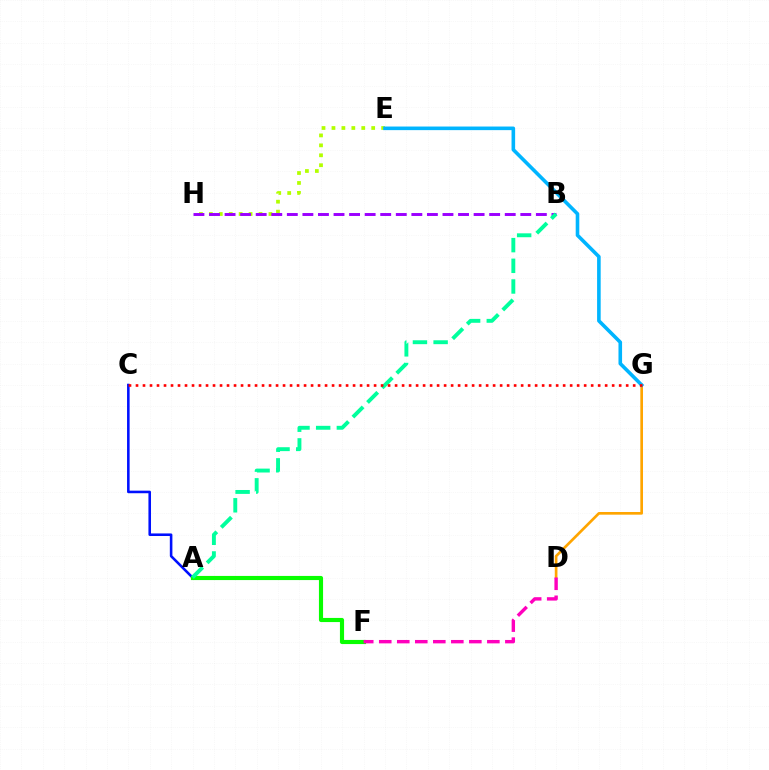{('E', 'H'): [{'color': '#b3ff00', 'line_style': 'dotted', 'thickness': 2.7}], ('A', 'C'): [{'color': '#0010ff', 'line_style': 'solid', 'thickness': 1.85}], ('D', 'G'): [{'color': '#ffa500', 'line_style': 'solid', 'thickness': 1.93}], ('A', 'F'): [{'color': '#08ff00', 'line_style': 'solid', 'thickness': 2.97}], ('E', 'G'): [{'color': '#00b5ff', 'line_style': 'solid', 'thickness': 2.59}], ('B', 'H'): [{'color': '#9b00ff', 'line_style': 'dashed', 'thickness': 2.11}], ('A', 'B'): [{'color': '#00ff9d', 'line_style': 'dashed', 'thickness': 2.81}], ('C', 'G'): [{'color': '#ff0000', 'line_style': 'dotted', 'thickness': 1.9}], ('D', 'F'): [{'color': '#ff00bd', 'line_style': 'dashed', 'thickness': 2.45}]}